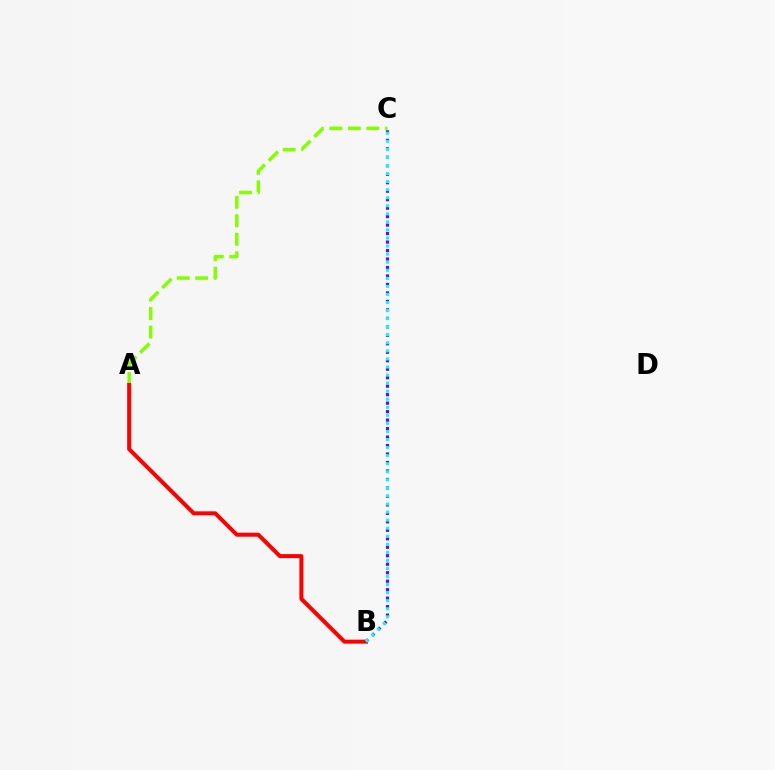{('B', 'C'): [{'color': '#7200ff', 'line_style': 'dotted', 'thickness': 2.3}, {'color': '#00fff6', 'line_style': 'dotted', 'thickness': 2.19}], ('A', 'C'): [{'color': '#84ff00', 'line_style': 'dashed', 'thickness': 2.51}], ('A', 'B'): [{'color': '#ff0000', 'line_style': 'solid', 'thickness': 2.88}]}